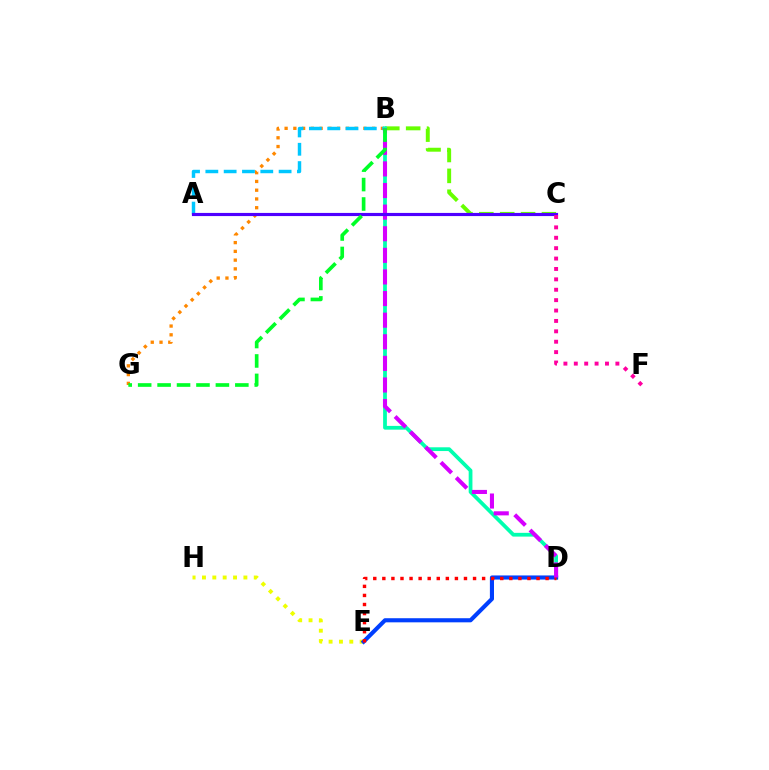{('B', 'C'): [{'color': '#66ff00', 'line_style': 'dashed', 'thickness': 2.84}], ('E', 'H'): [{'color': '#eeff00', 'line_style': 'dotted', 'thickness': 2.81}], ('B', 'G'): [{'color': '#ff8800', 'line_style': 'dotted', 'thickness': 2.38}, {'color': '#00ff27', 'line_style': 'dashed', 'thickness': 2.64}], ('A', 'B'): [{'color': '#00c7ff', 'line_style': 'dashed', 'thickness': 2.49}], ('B', 'D'): [{'color': '#00ffaf', 'line_style': 'solid', 'thickness': 2.7}, {'color': '#d600ff', 'line_style': 'dashed', 'thickness': 2.94}], ('D', 'E'): [{'color': '#003fff', 'line_style': 'solid', 'thickness': 2.96}, {'color': '#ff0000', 'line_style': 'dotted', 'thickness': 2.46}], ('A', 'C'): [{'color': '#4f00ff', 'line_style': 'solid', 'thickness': 2.27}], ('C', 'F'): [{'color': '#ff00a0', 'line_style': 'dotted', 'thickness': 2.82}]}